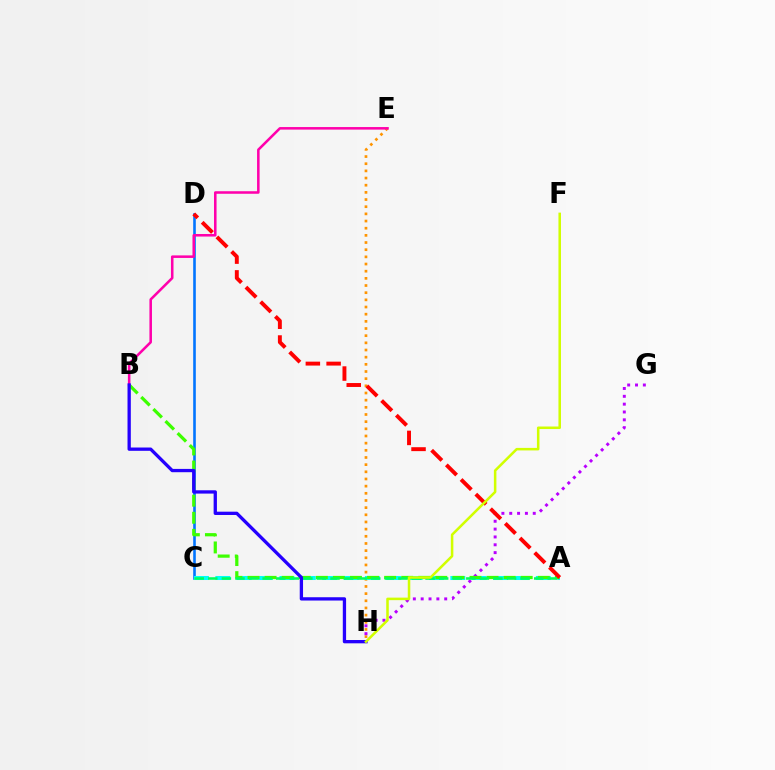{('E', 'H'): [{'color': '#ff9400', 'line_style': 'dotted', 'thickness': 1.95}], ('G', 'H'): [{'color': '#b900ff', 'line_style': 'dotted', 'thickness': 2.13}], ('C', 'D'): [{'color': '#0074ff', 'line_style': 'solid', 'thickness': 1.88}], ('A', 'C'): [{'color': '#00fff6', 'line_style': 'dashed', 'thickness': 2.9}, {'color': '#00ff5c', 'line_style': 'dashed', 'thickness': 1.84}], ('A', 'B'): [{'color': '#3dff00', 'line_style': 'dashed', 'thickness': 2.32}], ('A', 'D'): [{'color': '#ff0000', 'line_style': 'dashed', 'thickness': 2.82}], ('B', 'E'): [{'color': '#ff00ac', 'line_style': 'solid', 'thickness': 1.83}], ('B', 'H'): [{'color': '#2500ff', 'line_style': 'solid', 'thickness': 2.38}], ('F', 'H'): [{'color': '#d1ff00', 'line_style': 'solid', 'thickness': 1.83}]}